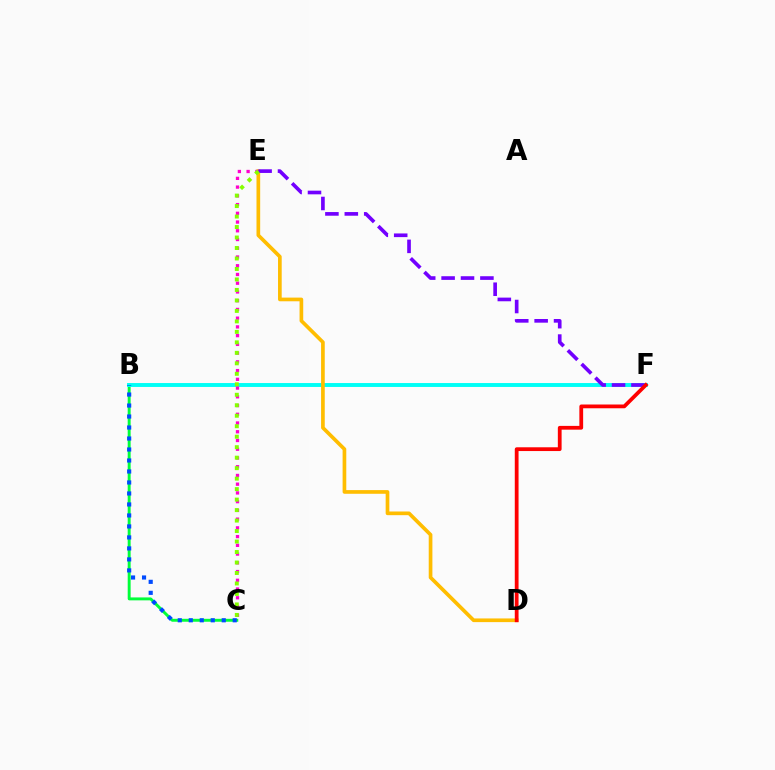{('B', 'C'): [{'color': '#00ff39', 'line_style': 'solid', 'thickness': 2.11}, {'color': '#004bff', 'line_style': 'dotted', 'thickness': 2.99}], ('B', 'F'): [{'color': '#00fff6', 'line_style': 'solid', 'thickness': 2.81}], ('D', 'E'): [{'color': '#ffbd00', 'line_style': 'solid', 'thickness': 2.65}], ('C', 'E'): [{'color': '#ff00cf', 'line_style': 'dotted', 'thickness': 2.37}, {'color': '#84ff00', 'line_style': 'dotted', 'thickness': 2.85}], ('E', 'F'): [{'color': '#7200ff', 'line_style': 'dashed', 'thickness': 2.64}], ('D', 'F'): [{'color': '#ff0000', 'line_style': 'solid', 'thickness': 2.71}]}